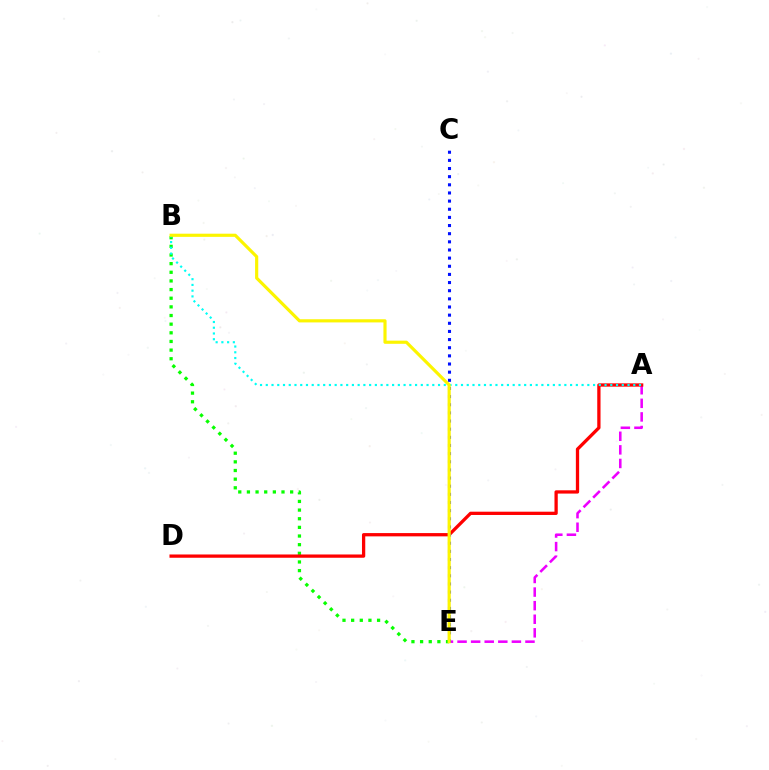{('B', 'E'): [{'color': '#08ff00', 'line_style': 'dotted', 'thickness': 2.35}, {'color': '#fcf500', 'line_style': 'solid', 'thickness': 2.27}], ('A', 'E'): [{'color': '#ee00ff', 'line_style': 'dashed', 'thickness': 1.85}], ('A', 'D'): [{'color': '#ff0000', 'line_style': 'solid', 'thickness': 2.36}], ('C', 'E'): [{'color': '#0010ff', 'line_style': 'dotted', 'thickness': 2.21}], ('A', 'B'): [{'color': '#00fff6', 'line_style': 'dotted', 'thickness': 1.56}]}